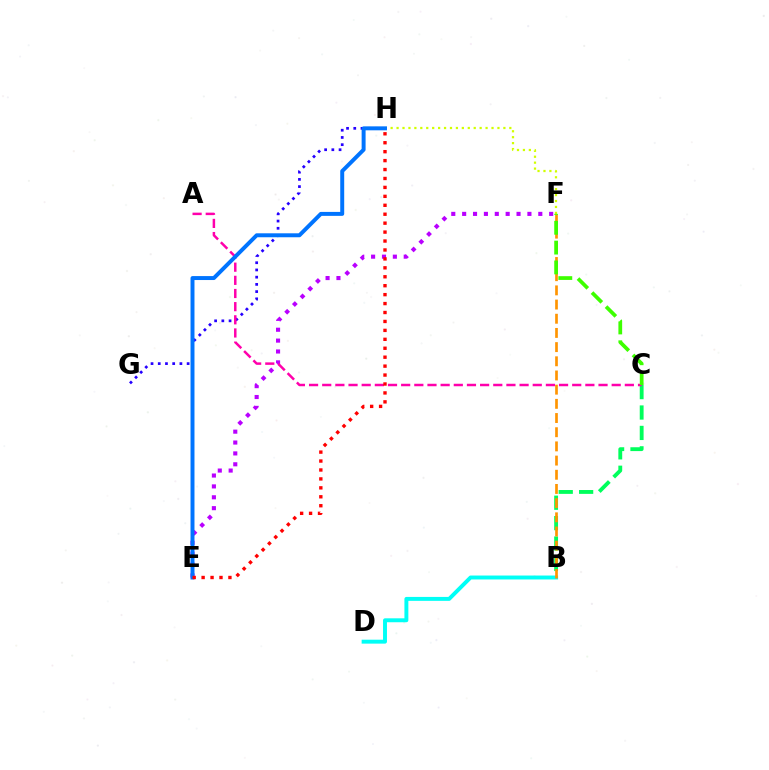{('B', 'C'): [{'color': '#00ff5c', 'line_style': 'dashed', 'thickness': 2.77}], ('B', 'D'): [{'color': '#00fff6', 'line_style': 'solid', 'thickness': 2.83}], ('E', 'F'): [{'color': '#b900ff', 'line_style': 'dotted', 'thickness': 2.96}], ('F', 'H'): [{'color': '#d1ff00', 'line_style': 'dotted', 'thickness': 1.61}], ('B', 'F'): [{'color': '#ff9400', 'line_style': 'dashed', 'thickness': 1.93}], ('G', 'H'): [{'color': '#2500ff', 'line_style': 'dotted', 'thickness': 1.96}], ('A', 'C'): [{'color': '#ff00ac', 'line_style': 'dashed', 'thickness': 1.79}], ('C', 'F'): [{'color': '#3dff00', 'line_style': 'dashed', 'thickness': 2.69}], ('E', 'H'): [{'color': '#0074ff', 'line_style': 'solid', 'thickness': 2.85}, {'color': '#ff0000', 'line_style': 'dotted', 'thickness': 2.43}]}